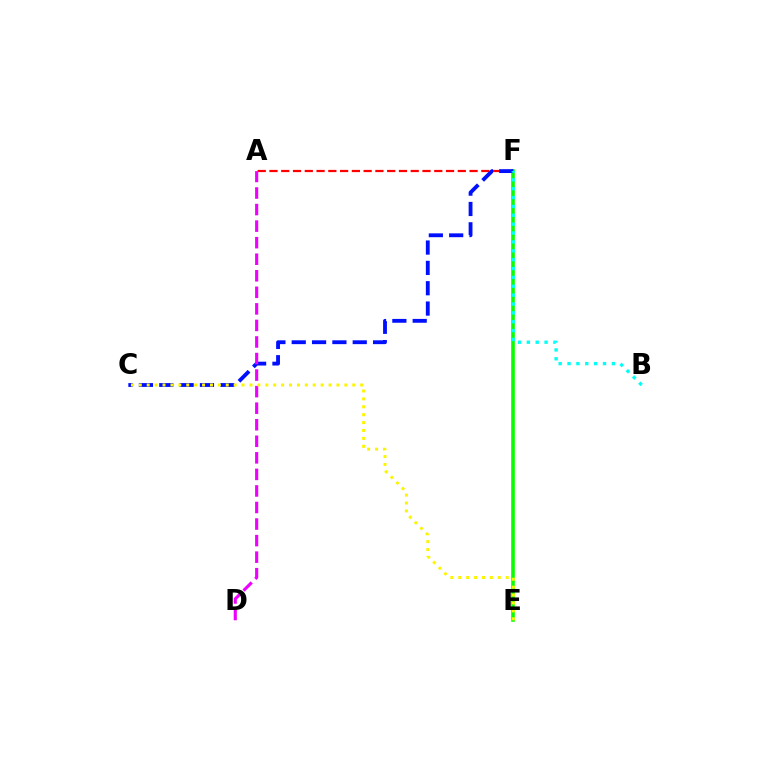{('E', 'F'): [{'color': '#08ff00', 'line_style': 'solid', 'thickness': 2.59}], ('A', 'F'): [{'color': '#ff0000', 'line_style': 'dashed', 'thickness': 1.6}], ('C', 'F'): [{'color': '#0010ff', 'line_style': 'dashed', 'thickness': 2.76}], ('A', 'D'): [{'color': '#ee00ff', 'line_style': 'dashed', 'thickness': 2.25}], ('C', 'E'): [{'color': '#fcf500', 'line_style': 'dotted', 'thickness': 2.15}], ('B', 'F'): [{'color': '#00fff6', 'line_style': 'dotted', 'thickness': 2.41}]}